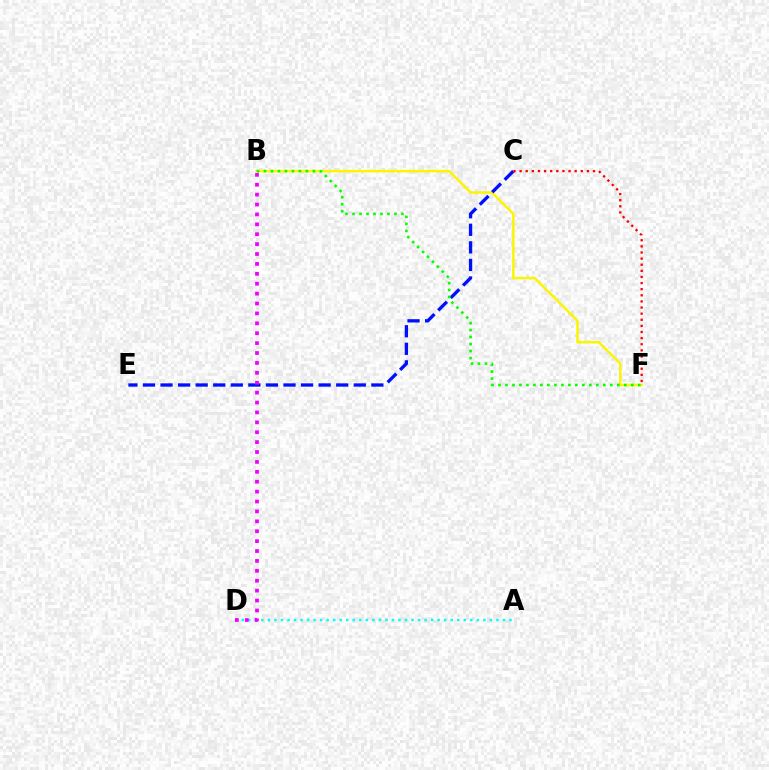{('A', 'D'): [{'color': '#00fff6', 'line_style': 'dotted', 'thickness': 1.77}], ('B', 'F'): [{'color': '#fcf500', 'line_style': 'solid', 'thickness': 1.79}, {'color': '#08ff00', 'line_style': 'dotted', 'thickness': 1.9}], ('C', 'E'): [{'color': '#0010ff', 'line_style': 'dashed', 'thickness': 2.39}], ('B', 'D'): [{'color': '#ee00ff', 'line_style': 'dotted', 'thickness': 2.69}], ('C', 'F'): [{'color': '#ff0000', 'line_style': 'dotted', 'thickness': 1.66}]}